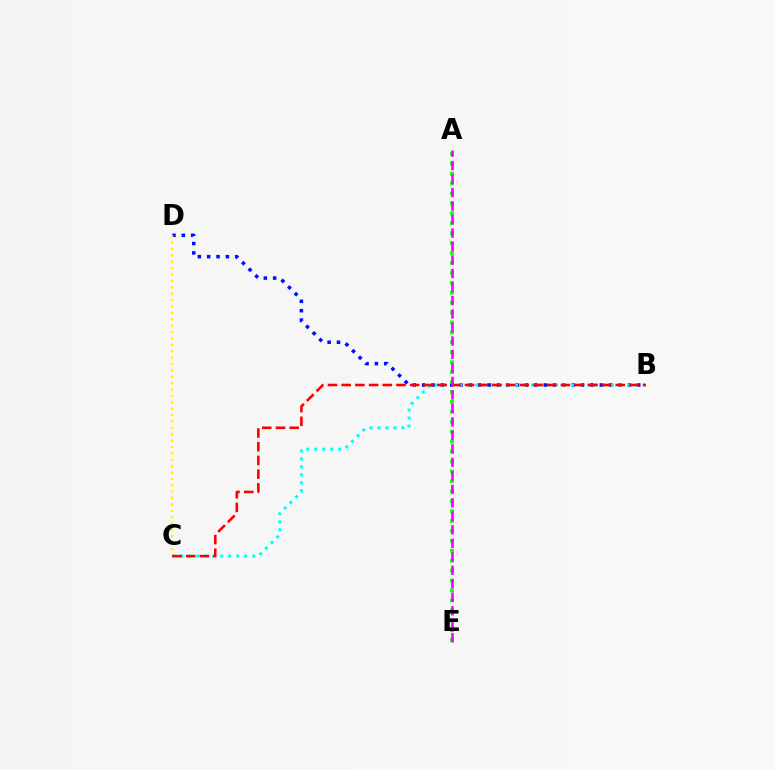{('B', 'D'): [{'color': '#0010ff', 'line_style': 'dotted', 'thickness': 2.54}], ('B', 'C'): [{'color': '#00fff6', 'line_style': 'dotted', 'thickness': 2.17}, {'color': '#ff0000', 'line_style': 'dashed', 'thickness': 1.86}], ('C', 'D'): [{'color': '#fcf500', 'line_style': 'dotted', 'thickness': 1.73}], ('A', 'E'): [{'color': '#08ff00', 'line_style': 'dotted', 'thickness': 2.7}, {'color': '#ee00ff', 'line_style': 'dashed', 'thickness': 1.83}]}